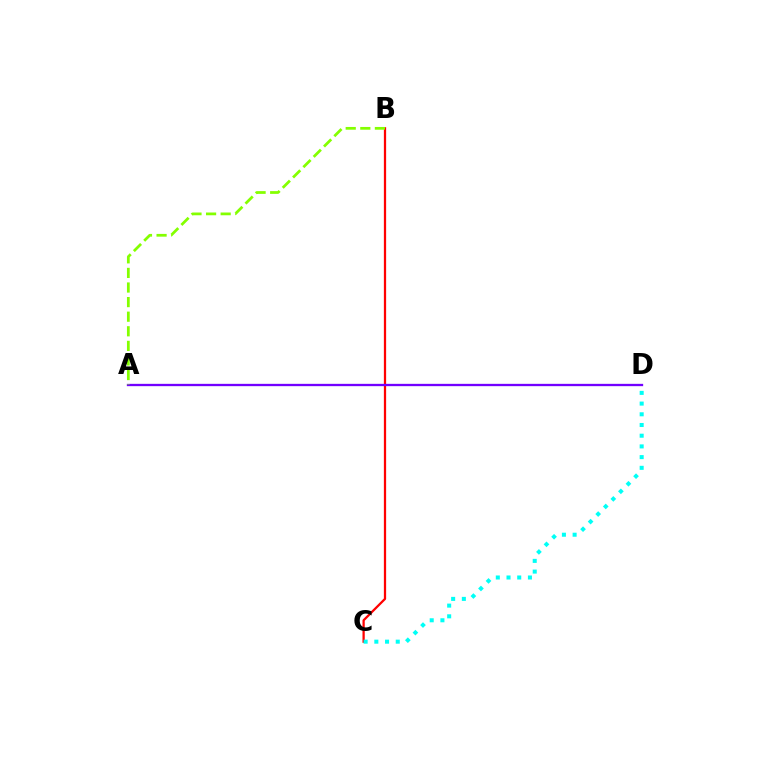{('B', 'C'): [{'color': '#ff0000', 'line_style': 'solid', 'thickness': 1.63}], ('A', 'D'): [{'color': '#7200ff', 'line_style': 'solid', 'thickness': 1.67}], ('C', 'D'): [{'color': '#00fff6', 'line_style': 'dotted', 'thickness': 2.91}], ('A', 'B'): [{'color': '#84ff00', 'line_style': 'dashed', 'thickness': 1.98}]}